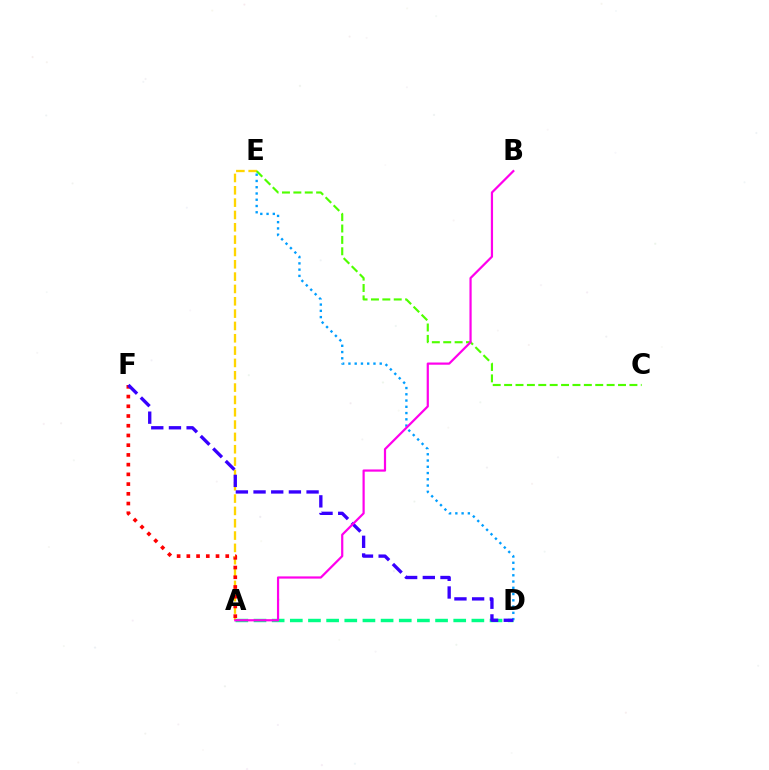{('A', 'D'): [{'color': '#00ff86', 'line_style': 'dashed', 'thickness': 2.47}], ('A', 'E'): [{'color': '#ffd500', 'line_style': 'dashed', 'thickness': 1.68}], ('C', 'E'): [{'color': '#4fff00', 'line_style': 'dashed', 'thickness': 1.55}], ('D', 'E'): [{'color': '#009eff', 'line_style': 'dotted', 'thickness': 1.7}], ('A', 'F'): [{'color': '#ff0000', 'line_style': 'dotted', 'thickness': 2.64}], ('D', 'F'): [{'color': '#3700ff', 'line_style': 'dashed', 'thickness': 2.4}], ('A', 'B'): [{'color': '#ff00ed', 'line_style': 'solid', 'thickness': 1.59}]}